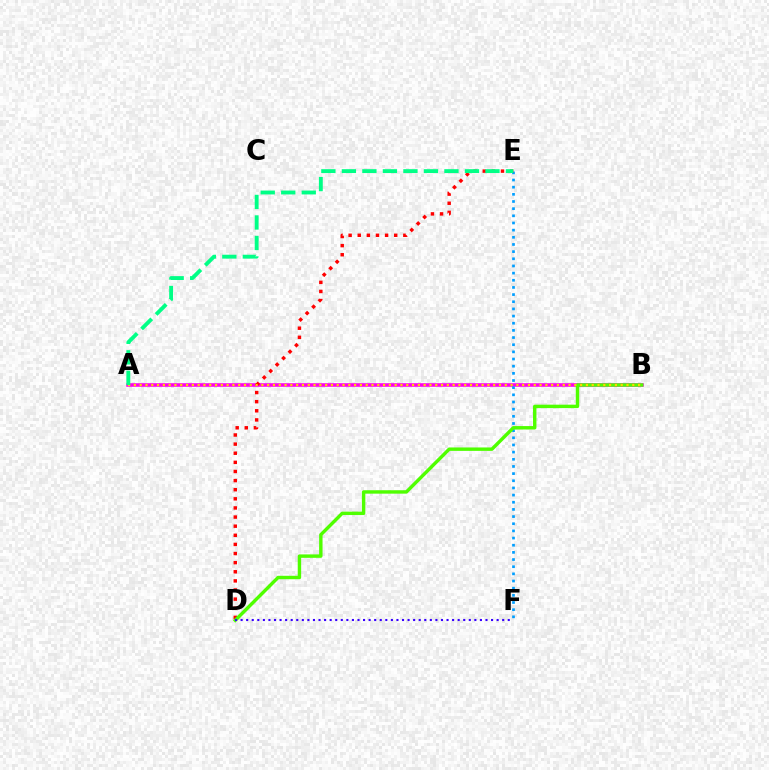{('A', 'B'): [{'color': '#ff00ed', 'line_style': 'solid', 'thickness': 2.56}, {'color': '#ffd500', 'line_style': 'dotted', 'thickness': 1.57}], ('E', 'F'): [{'color': '#009eff', 'line_style': 'dotted', 'thickness': 1.95}], ('D', 'E'): [{'color': '#ff0000', 'line_style': 'dotted', 'thickness': 2.48}], ('B', 'D'): [{'color': '#4fff00', 'line_style': 'solid', 'thickness': 2.46}], ('D', 'F'): [{'color': '#3700ff', 'line_style': 'dotted', 'thickness': 1.51}], ('A', 'E'): [{'color': '#00ff86', 'line_style': 'dashed', 'thickness': 2.79}]}